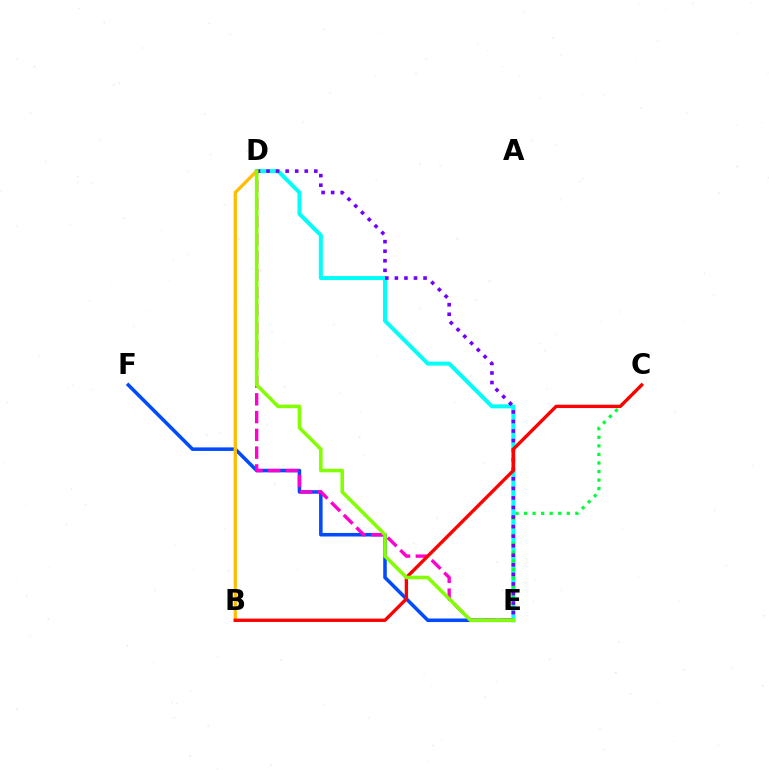{('E', 'F'): [{'color': '#004bff', 'line_style': 'solid', 'thickness': 2.55}], ('D', 'E'): [{'color': '#00fff6', 'line_style': 'solid', 'thickness': 2.87}, {'color': '#ff00cf', 'line_style': 'dashed', 'thickness': 2.41}, {'color': '#7200ff', 'line_style': 'dotted', 'thickness': 2.6}, {'color': '#84ff00', 'line_style': 'solid', 'thickness': 2.57}], ('B', 'D'): [{'color': '#ffbd00', 'line_style': 'solid', 'thickness': 2.36}], ('C', 'E'): [{'color': '#00ff39', 'line_style': 'dotted', 'thickness': 2.32}], ('B', 'C'): [{'color': '#ff0000', 'line_style': 'solid', 'thickness': 2.41}]}